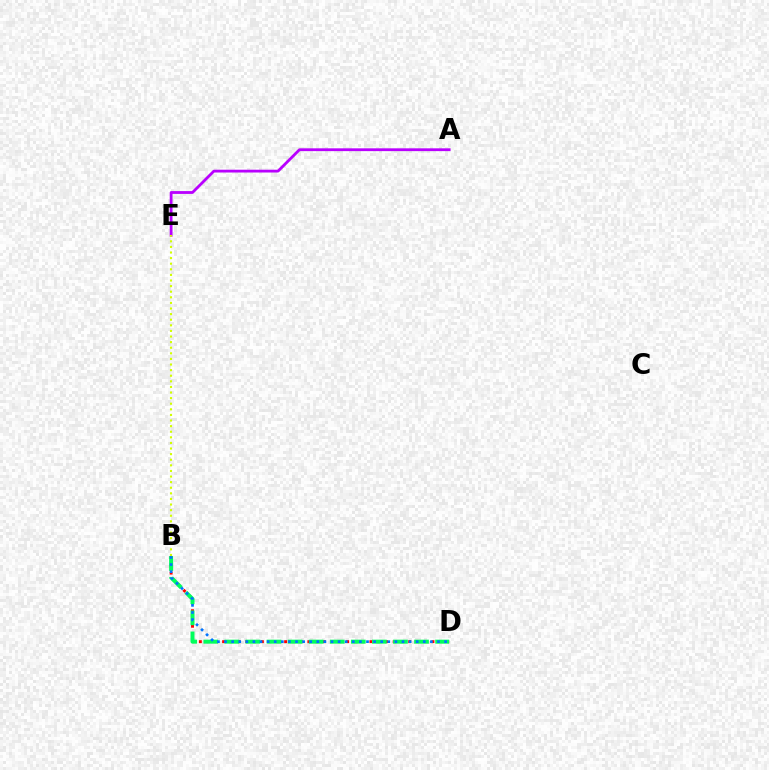{('B', 'D'): [{'color': '#ff0000', 'line_style': 'dotted', 'thickness': 2.11}, {'color': '#00ff5c', 'line_style': 'dashed', 'thickness': 2.86}, {'color': '#0074ff', 'line_style': 'dotted', 'thickness': 1.93}], ('A', 'E'): [{'color': '#b900ff', 'line_style': 'solid', 'thickness': 2.02}], ('B', 'E'): [{'color': '#d1ff00', 'line_style': 'dotted', 'thickness': 1.52}]}